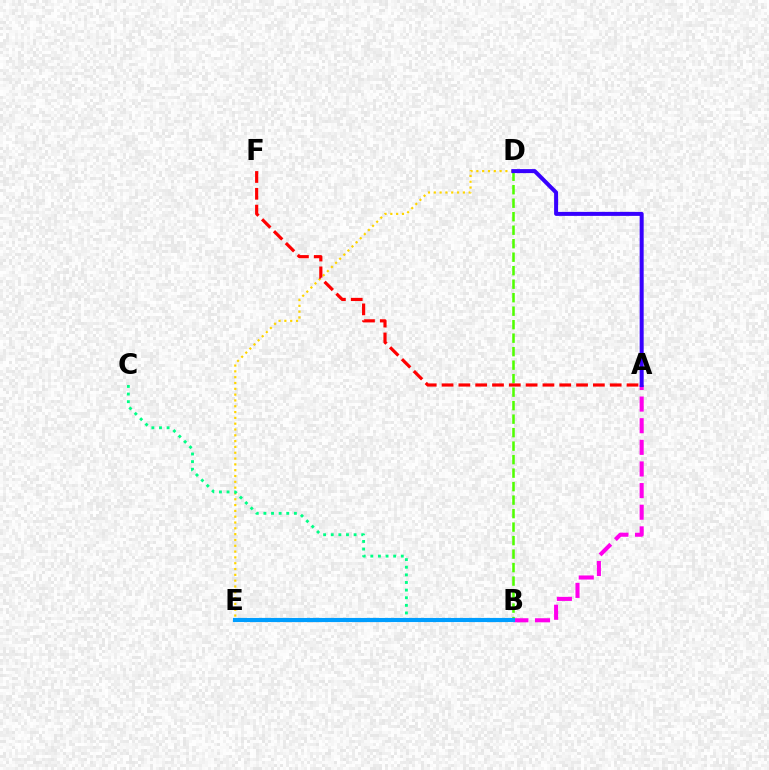{('A', 'B'): [{'color': '#ff00ed', 'line_style': 'dashed', 'thickness': 2.94}], ('D', 'E'): [{'color': '#ffd500', 'line_style': 'dotted', 'thickness': 1.58}], ('B', 'C'): [{'color': '#00ff86', 'line_style': 'dotted', 'thickness': 2.07}], ('B', 'D'): [{'color': '#4fff00', 'line_style': 'dashed', 'thickness': 1.83}], ('A', 'D'): [{'color': '#3700ff', 'line_style': 'solid', 'thickness': 2.88}], ('B', 'E'): [{'color': '#009eff', 'line_style': 'solid', 'thickness': 2.98}], ('A', 'F'): [{'color': '#ff0000', 'line_style': 'dashed', 'thickness': 2.28}]}